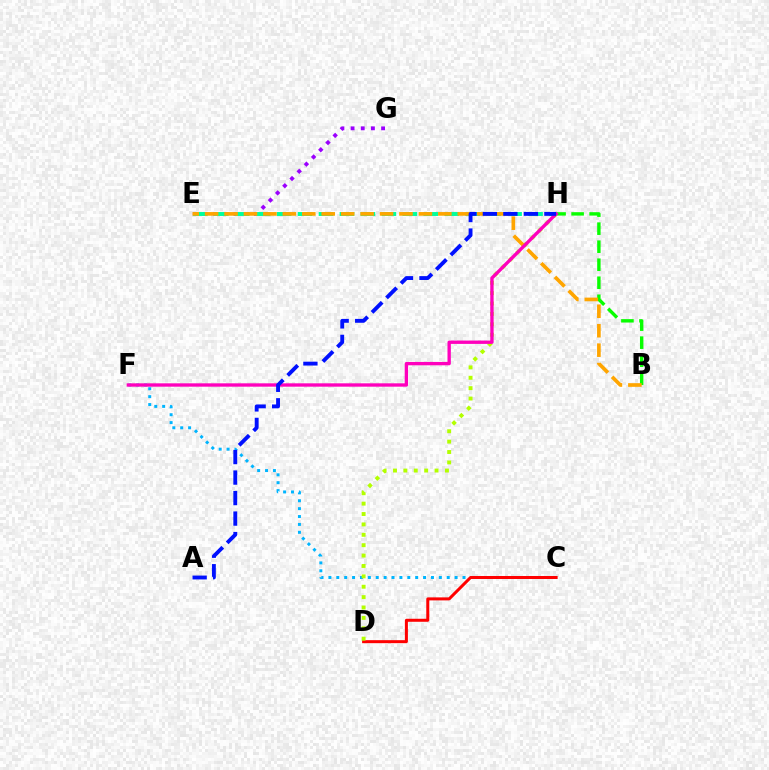{('E', 'G'): [{'color': '#9b00ff', 'line_style': 'dotted', 'thickness': 2.76}], ('C', 'F'): [{'color': '#00b5ff', 'line_style': 'dotted', 'thickness': 2.14}], ('C', 'D'): [{'color': '#ff0000', 'line_style': 'solid', 'thickness': 2.17}], ('E', 'H'): [{'color': '#00ff9d', 'line_style': 'dashed', 'thickness': 2.85}], ('B', 'H'): [{'color': '#08ff00', 'line_style': 'dashed', 'thickness': 2.45}], ('D', 'H'): [{'color': '#b3ff00', 'line_style': 'dotted', 'thickness': 2.82}], ('B', 'E'): [{'color': '#ffa500', 'line_style': 'dashed', 'thickness': 2.64}], ('F', 'H'): [{'color': '#ff00bd', 'line_style': 'solid', 'thickness': 2.41}], ('A', 'H'): [{'color': '#0010ff', 'line_style': 'dashed', 'thickness': 2.79}]}